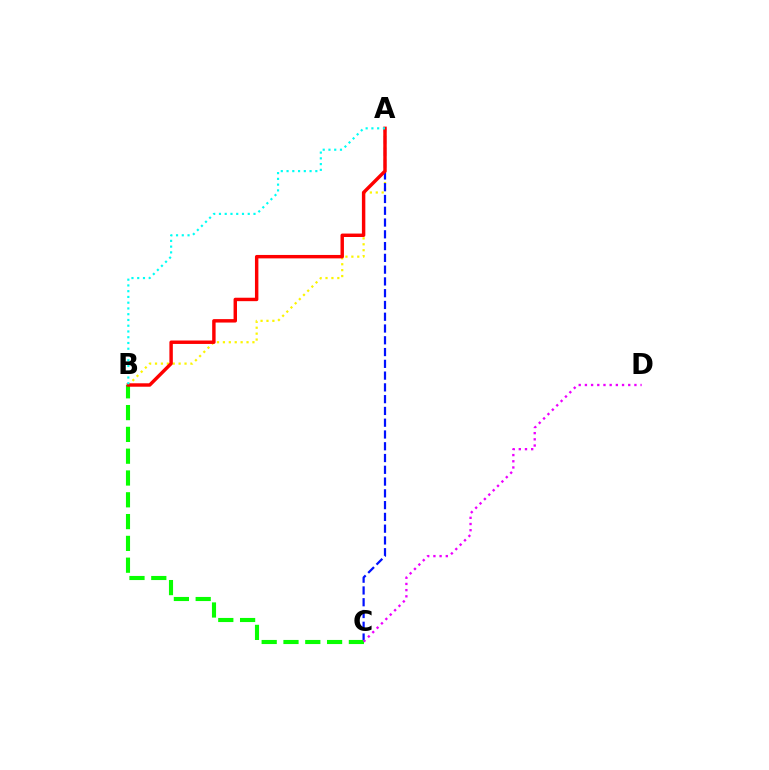{('A', 'B'): [{'color': '#fcf500', 'line_style': 'dotted', 'thickness': 1.6}, {'color': '#ff0000', 'line_style': 'solid', 'thickness': 2.47}, {'color': '#00fff6', 'line_style': 'dotted', 'thickness': 1.56}], ('A', 'C'): [{'color': '#0010ff', 'line_style': 'dashed', 'thickness': 1.6}], ('B', 'C'): [{'color': '#08ff00', 'line_style': 'dashed', 'thickness': 2.96}], ('C', 'D'): [{'color': '#ee00ff', 'line_style': 'dotted', 'thickness': 1.68}]}